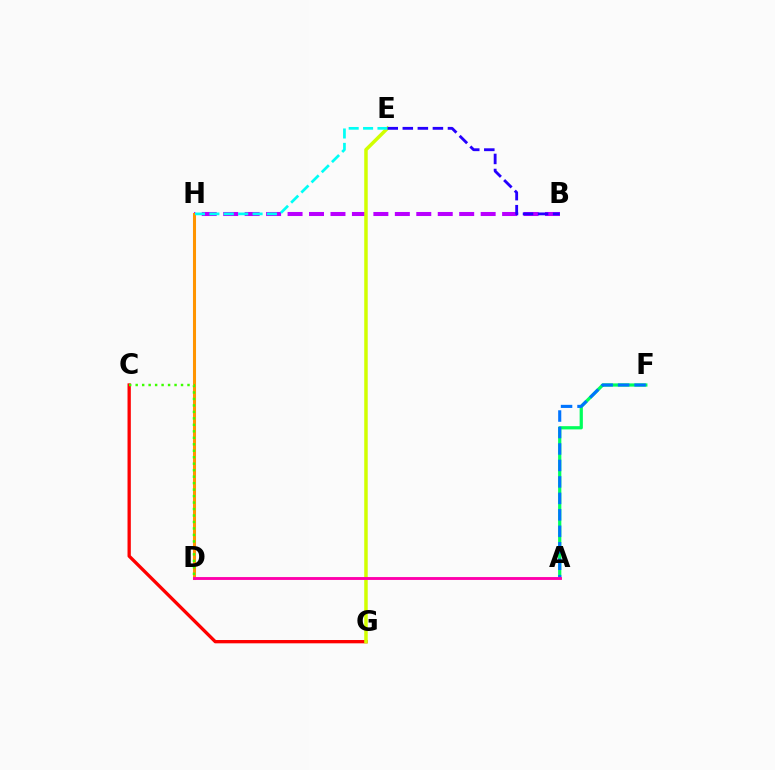{('B', 'H'): [{'color': '#b900ff', 'line_style': 'dashed', 'thickness': 2.91}], ('C', 'G'): [{'color': '#ff0000', 'line_style': 'solid', 'thickness': 2.38}], ('D', 'H'): [{'color': '#ff9400', 'line_style': 'solid', 'thickness': 2.2}], ('E', 'G'): [{'color': '#d1ff00', 'line_style': 'solid', 'thickness': 2.51}], ('C', 'D'): [{'color': '#3dff00', 'line_style': 'dotted', 'thickness': 1.76}], ('E', 'H'): [{'color': '#00fff6', 'line_style': 'dashed', 'thickness': 1.96}], ('B', 'E'): [{'color': '#2500ff', 'line_style': 'dashed', 'thickness': 2.04}], ('A', 'F'): [{'color': '#00ff5c', 'line_style': 'solid', 'thickness': 2.33}, {'color': '#0074ff', 'line_style': 'dashed', 'thickness': 2.24}], ('A', 'D'): [{'color': '#ff00ac', 'line_style': 'solid', 'thickness': 2.07}]}